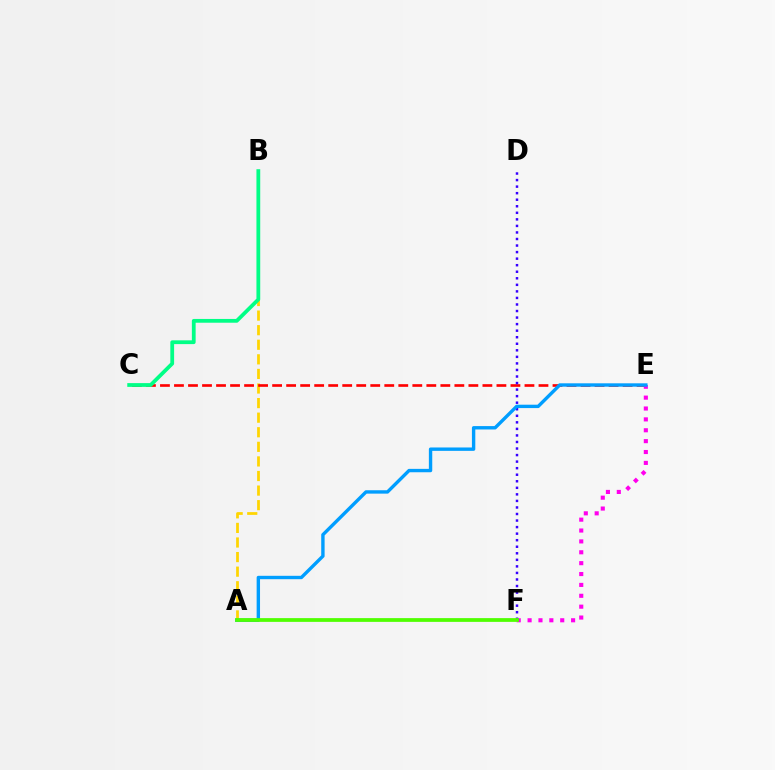{('A', 'B'): [{'color': '#ffd500', 'line_style': 'dashed', 'thickness': 1.98}], ('C', 'E'): [{'color': '#ff0000', 'line_style': 'dashed', 'thickness': 1.9}], ('E', 'F'): [{'color': '#ff00ed', 'line_style': 'dotted', 'thickness': 2.96}], ('D', 'F'): [{'color': '#3700ff', 'line_style': 'dotted', 'thickness': 1.78}], ('A', 'E'): [{'color': '#009eff', 'line_style': 'solid', 'thickness': 2.44}], ('B', 'C'): [{'color': '#00ff86', 'line_style': 'solid', 'thickness': 2.72}], ('A', 'F'): [{'color': '#4fff00', 'line_style': 'solid', 'thickness': 2.7}]}